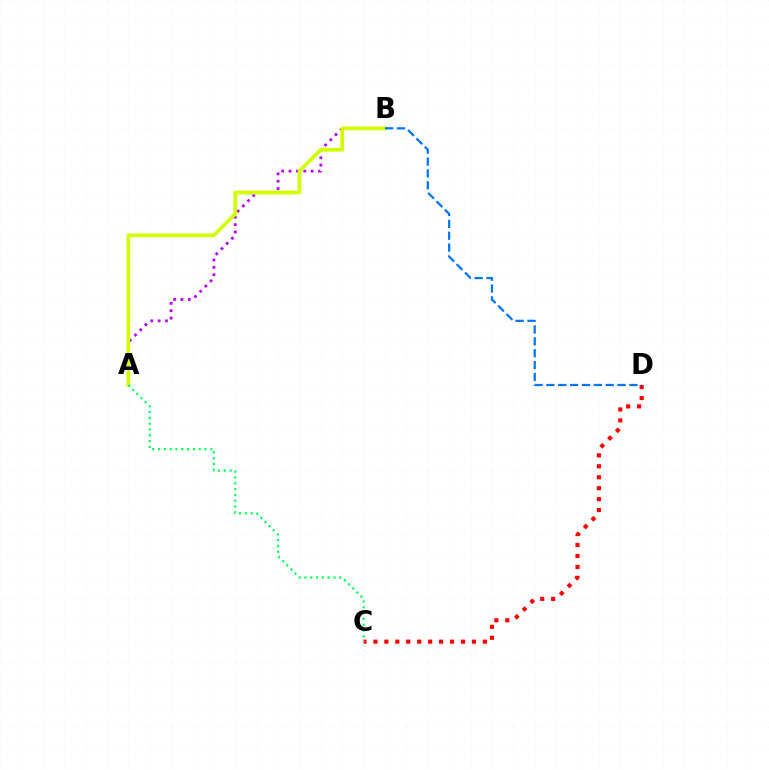{('A', 'B'): [{'color': '#b900ff', 'line_style': 'dotted', 'thickness': 2.0}, {'color': '#d1ff00', 'line_style': 'solid', 'thickness': 2.7}], ('C', 'D'): [{'color': '#ff0000', 'line_style': 'dotted', 'thickness': 2.97}], ('B', 'D'): [{'color': '#0074ff', 'line_style': 'dashed', 'thickness': 1.61}], ('A', 'C'): [{'color': '#00ff5c', 'line_style': 'dotted', 'thickness': 1.58}]}